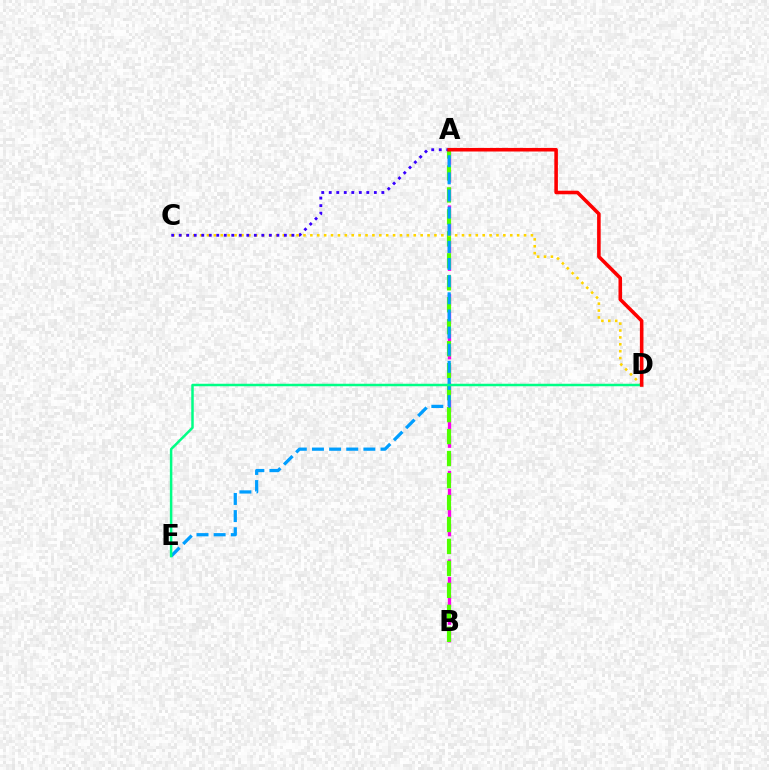{('A', 'B'): [{'color': '#ff00ed', 'line_style': 'dashed', 'thickness': 2.4}, {'color': '#4fff00', 'line_style': 'dashed', 'thickness': 2.98}], ('C', 'D'): [{'color': '#ffd500', 'line_style': 'dotted', 'thickness': 1.87}], ('A', 'E'): [{'color': '#009eff', 'line_style': 'dashed', 'thickness': 2.33}], ('A', 'C'): [{'color': '#3700ff', 'line_style': 'dotted', 'thickness': 2.04}], ('D', 'E'): [{'color': '#00ff86', 'line_style': 'solid', 'thickness': 1.79}], ('A', 'D'): [{'color': '#ff0000', 'line_style': 'solid', 'thickness': 2.57}]}